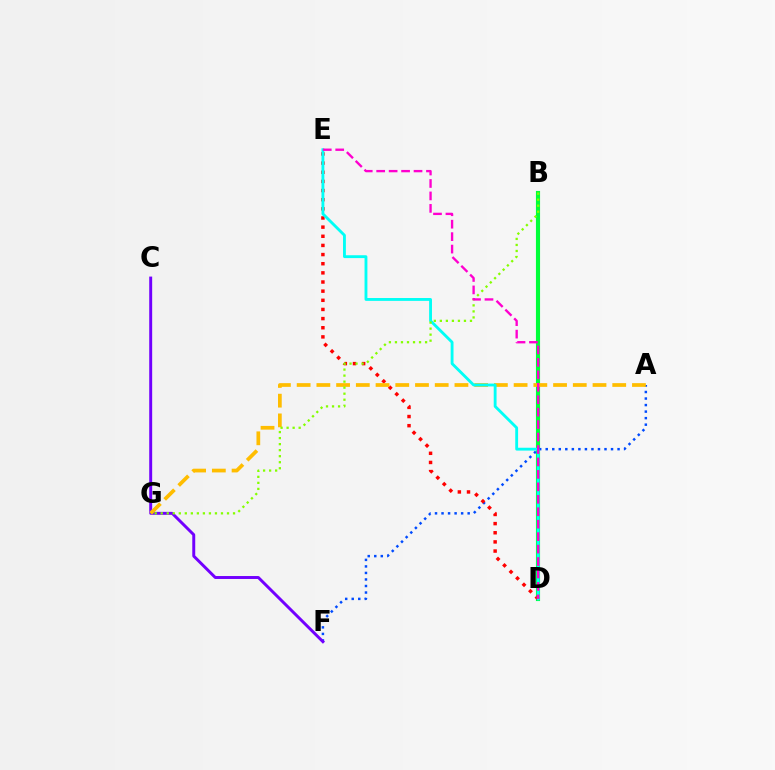{('B', 'D'): [{'color': '#00ff39', 'line_style': 'solid', 'thickness': 2.97}], ('A', 'F'): [{'color': '#004bff', 'line_style': 'dotted', 'thickness': 1.77}], ('C', 'F'): [{'color': '#7200ff', 'line_style': 'solid', 'thickness': 2.12}], ('D', 'E'): [{'color': '#ff0000', 'line_style': 'dotted', 'thickness': 2.49}, {'color': '#00fff6', 'line_style': 'solid', 'thickness': 2.05}, {'color': '#ff00cf', 'line_style': 'dashed', 'thickness': 1.69}], ('A', 'G'): [{'color': '#ffbd00', 'line_style': 'dashed', 'thickness': 2.68}], ('B', 'G'): [{'color': '#84ff00', 'line_style': 'dotted', 'thickness': 1.64}]}